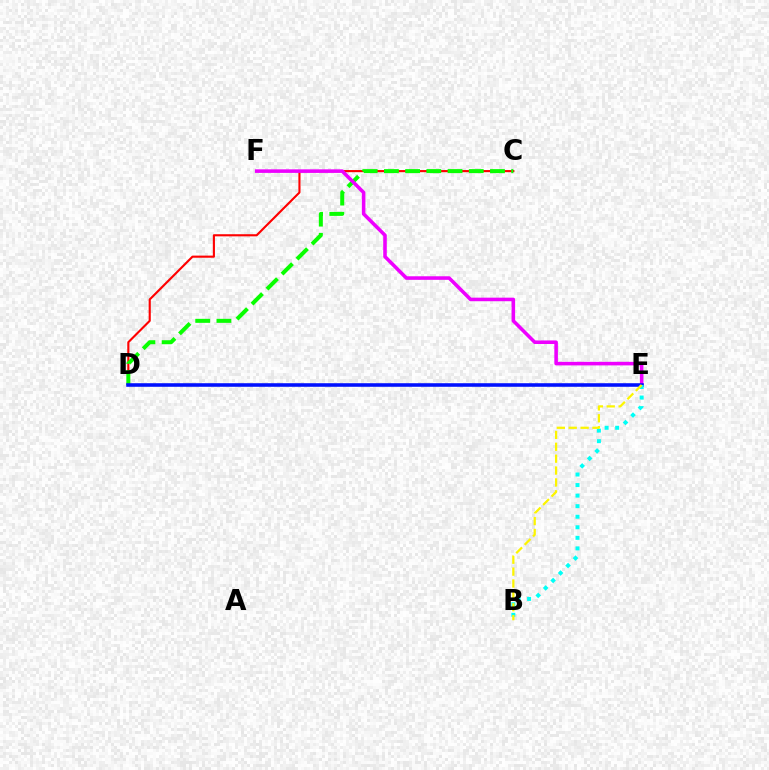{('C', 'D'): [{'color': '#ff0000', 'line_style': 'solid', 'thickness': 1.53}, {'color': '#08ff00', 'line_style': 'dashed', 'thickness': 2.88}], ('E', 'F'): [{'color': '#ee00ff', 'line_style': 'solid', 'thickness': 2.56}], ('D', 'E'): [{'color': '#0010ff', 'line_style': 'solid', 'thickness': 2.57}], ('B', 'E'): [{'color': '#00fff6', 'line_style': 'dotted', 'thickness': 2.87}, {'color': '#fcf500', 'line_style': 'dashed', 'thickness': 1.61}]}